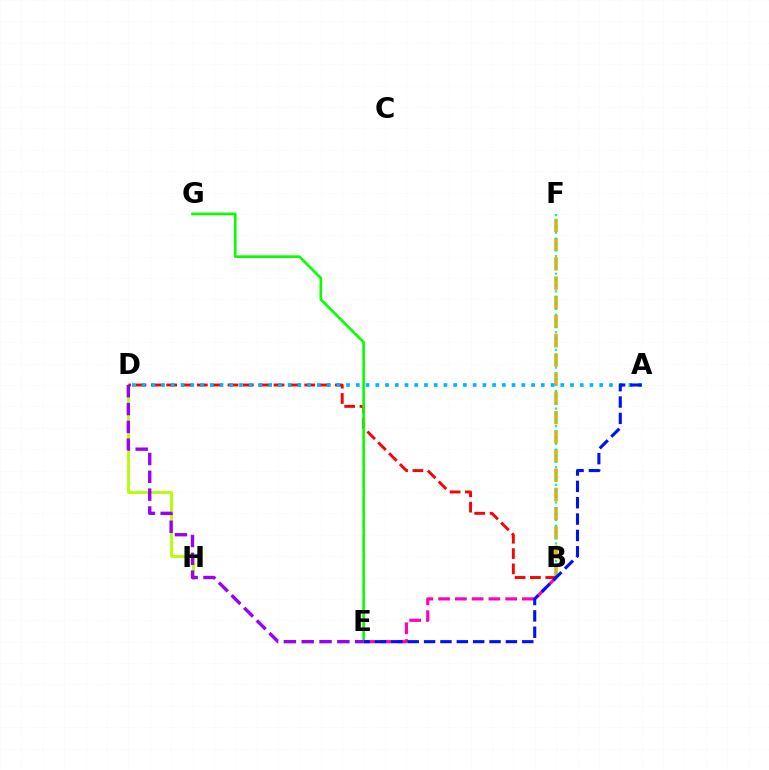{('B', 'E'): [{'color': '#ff00bd', 'line_style': 'dashed', 'thickness': 2.28}], ('B', 'F'): [{'color': '#ffa500', 'line_style': 'dashed', 'thickness': 2.61}, {'color': '#00ff9d', 'line_style': 'dotted', 'thickness': 1.59}], ('D', 'H'): [{'color': '#b3ff00', 'line_style': 'solid', 'thickness': 2.04}], ('B', 'D'): [{'color': '#ff0000', 'line_style': 'dashed', 'thickness': 2.08}], ('A', 'D'): [{'color': '#00b5ff', 'line_style': 'dotted', 'thickness': 2.65}], ('E', 'G'): [{'color': '#08ff00', 'line_style': 'solid', 'thickness': 1.91}], ('A', 'E'): [{'color': '#0010ff', 'line_style': 'dashed', 'thickness': 2.22}], ('D', 'E'): [{'color': '#9b00ff', 'line_style': 'dashed', 'thickness': 2.42}]}